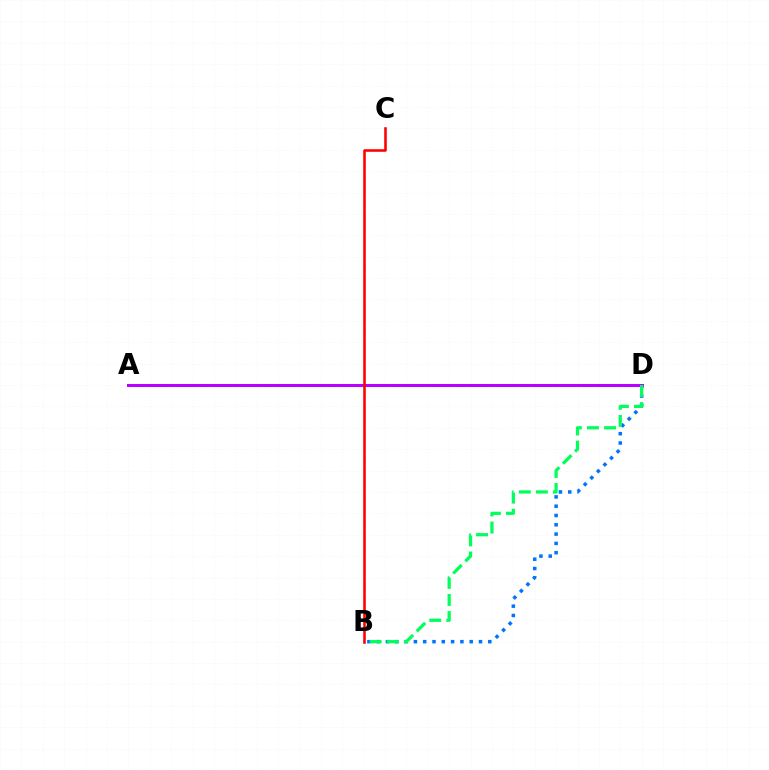{('A', 'D'): [{'color': '#d1ff00', 'line_style': 'dotted', 'thickness': 2.14}, {'color': '#b900ff', 'line_style': 'solid', 'thickness': 2.15}], ('B', 'D'): [{'color': '#0074ff', 'line_style': 'dotted', 'thickness': 2.53}, {'color': '#00ff5c', 'line_style': 'dashed', 'thickness': 2.32}], ('B', 'C'): [{'color': '#ff0000', 'line_style': 'solid', 'thickness': 1.85}]}